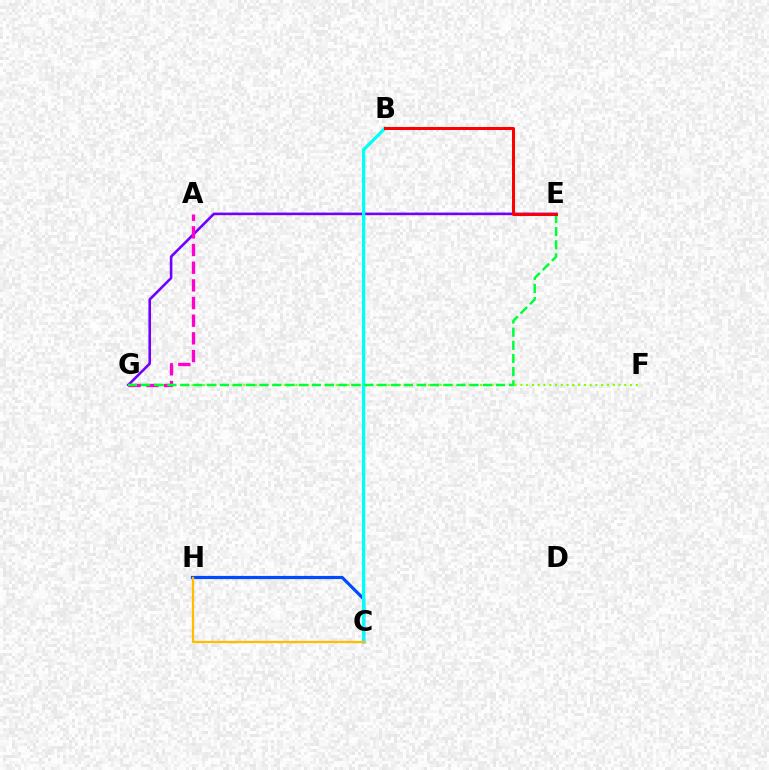{('C', 'H'): [{'color': '#004bff', 'line_style': 'solid', 'thickness': 2.29}, {'color': '#ffbd00', 'line_style': 'solid', 'thickness': 1.64}], ('E', 'G'): [{'color': '#7200ff', 'line_style': 'solid', 'thickness': 1.87}, {'color': '#00ff39', 'line_style': 'dashed', 'thickness': 1.79}], ('B', 'C'): [{'color': '#00fff6', 'line_style': 'solid', 'thickness': 2.38}], ('F', 'G'): [{'color': '#84ff00', 'line_style': 'dotted', 'thickness': 1.57}], ('A', 'G'): [{'color': '#ff00cf', 'line_style': 'dashed', 'thickness': 2.4}], ('B', 'E'): [{'color': '#ff0000', 'line_style': 'solid', 'thickness': 2.17}]}